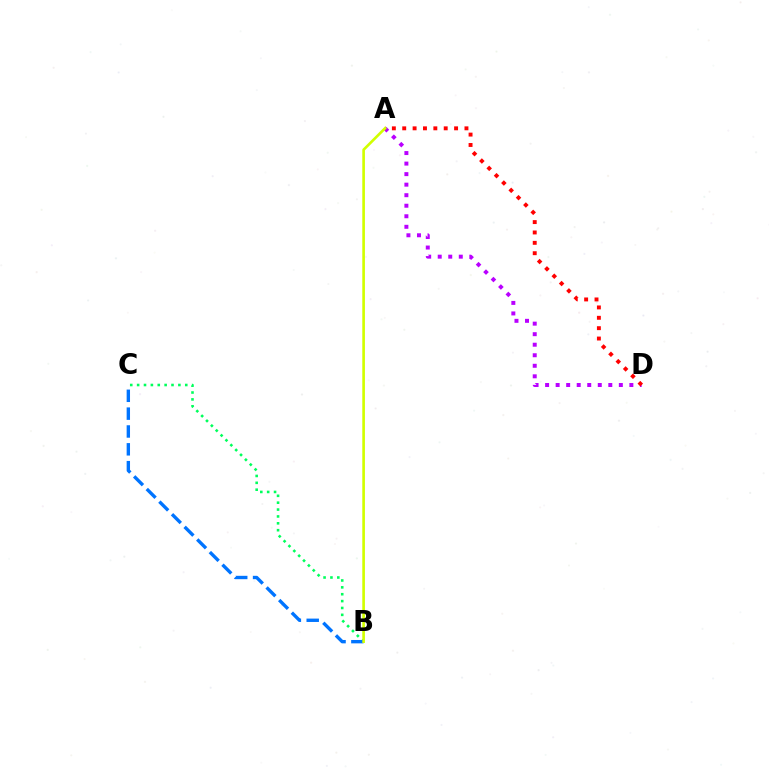{('A', 'D'): [{'color': '#b900ff', 'line_style': 'dotted', 'thickness': 2.86}, {'color': '#ff0000', 'line_style': 'dotted', 'thickness': 2.82}], ('B', 'C'): [{'color': '#00ff5c', 'line_style': 'dotted', 'thickness': 1.87}, {'color': '#0074ff', 'line_style': 'dashed', 'thickness': 2.42}], ('A', 'B'): [{'color': '#d1ff00', 'line_style': 'solid', 'thickness': 1.91}]}